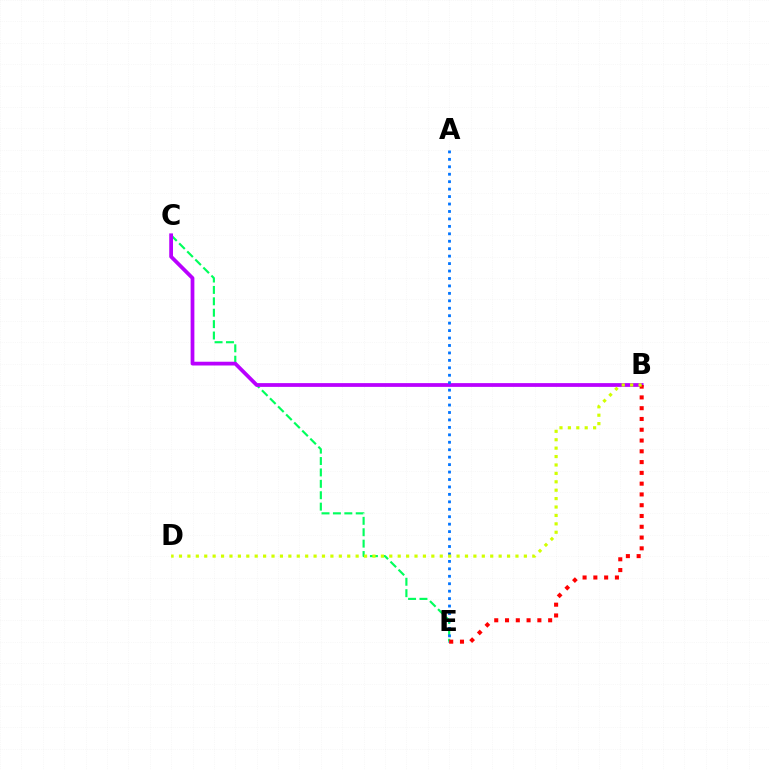{('C', 'E'): [{'color': '#00ff5c', 'line_style': 'dashed', 'thickness': 1.55}], ('B', 'C'): [{'color': '#b900ff', 'line_style': 'solid', 'thickness': 2.71}], ('A', 'E'): [{'color': '#0074ff', 'line_style': 'dotted', 'thickness': 2.02}], ('B', 'E'): [{'color': '#ff0000', 'line_style': 'dotted', 'thickness': 2.93}], ('B', 'D'): [{'color': '#d1ff00', 'line_style': 'dotted', 'thickness': 2.29}]}